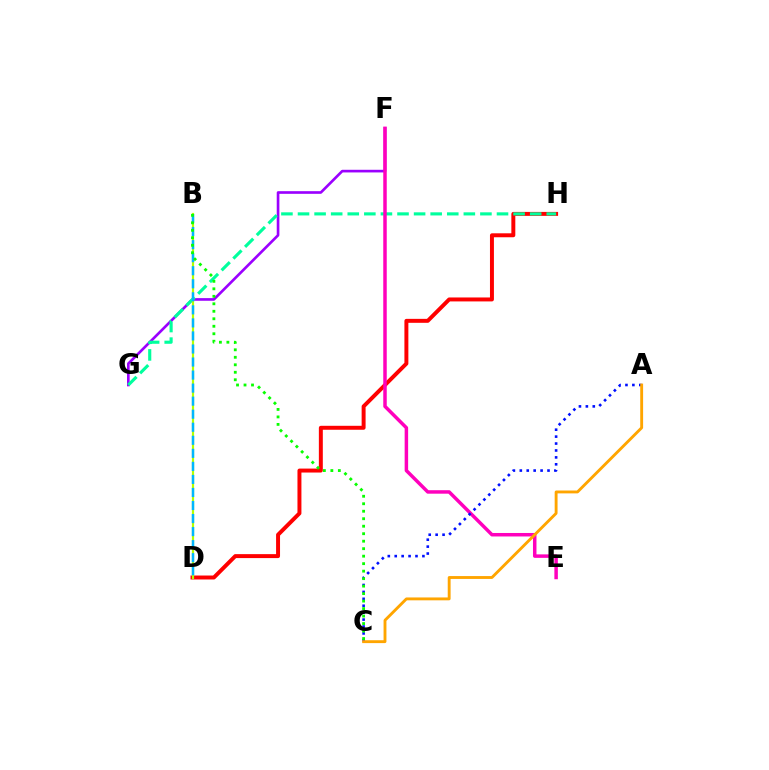{('D', 'H'): [{'color': '#ff0000', 'line_style': 'solid', 'thickness': 2.85}], ('F', 'G'): [{'color': '#9b00ff', 'line_style': 'solid', 'thickness': 1.91}], ('G', 'H'): [{'color': '#00ff9d', 'line_style': 'dashed', 'thickness': 2.25}], ('B', 'D'): [{'color': '#b3ff00', 'line_style': 'solid', 'thickness': 1.58}, {'color': '#00b5ff', 'line_style': 'dashed', 'thickness': 1.77}], ('E', 'F'): [{'color': '#ff00bd', 'line_style': 'solid', 'thickness': 2.51}], ('A', 'C'): [{'color': '#0010ff', 'line_style': 'dotted', 'thickness': 1.88}, {'color': '#ffa500', 'line_style': 'solid', 'thickness': 2.07}], ('B', 'C'): [{'color': '#08ff00', 'line_style': 'dotted', 'thickness': 2.03}]}